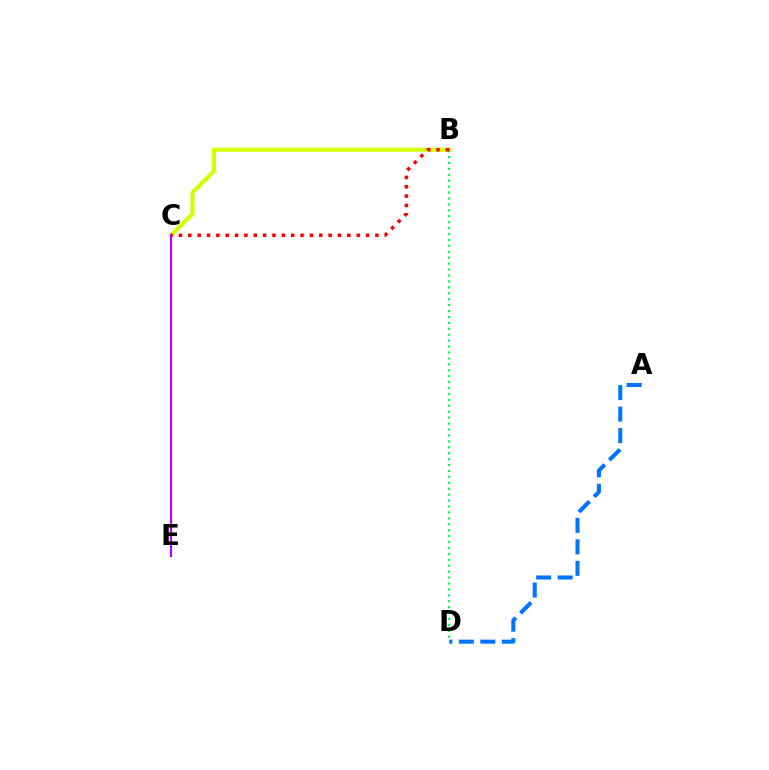{('A', 'D'): [{'color': '#0074ff', 'line_style': 'dashed', 'thickness': 2.92}], ('B', 'C'): [{'color': '#d1ff00', 'line_style': 'solid', 'thickness': 2.96}, {'color': '#ff0000', 'line_style': 'dotted', 'thickness': 2.54}], ('C', 'E'): [{'color': '#b900ff', 'line_style': 'solid', 'thickness': 1.54}], ('B', 'D'): [{'color': '#00ff5c', 'line_style': 'dotted', 'thickness': 1.61}]}